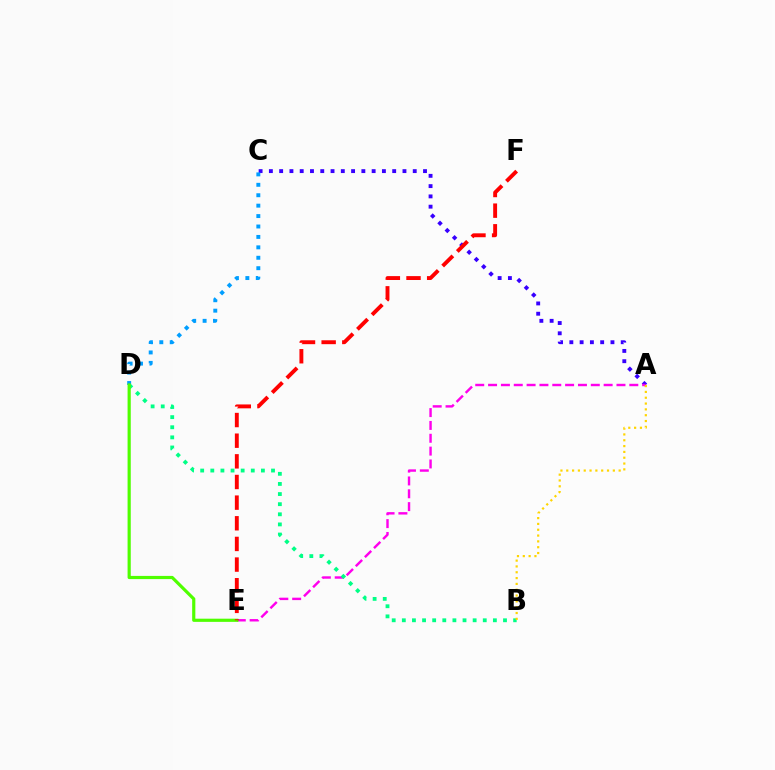{('A', 'C'): [{'color': '#3700ff', 'line_style': 'dotted', 'thickness': 2.79}], ('C', 'D'): [{'color': '#009eff', 'line_style': 'dotted', 'thickness': 2.83}], ('A', 'E'): [{'color': '#ff00ed', 'line_style': 'dashed', 'thickness': 1.74}], ('B', 'D'): [{'color': '#00ff86', 'line_style': 'dotted', 'thickness': 2.75}], ('D', 'E'): [{'color': '#4fff00', 'line_style': 'solid', 'thickness': 2.29}], ('E', 'F'): [{'color': '#ff0000', 'line_style': 'dashed', 'thickness': 2.8}], ('A', 'B'): [{'color': '#ffd500', 'line_style': 'dotted', 'thickness': 1.58}]}